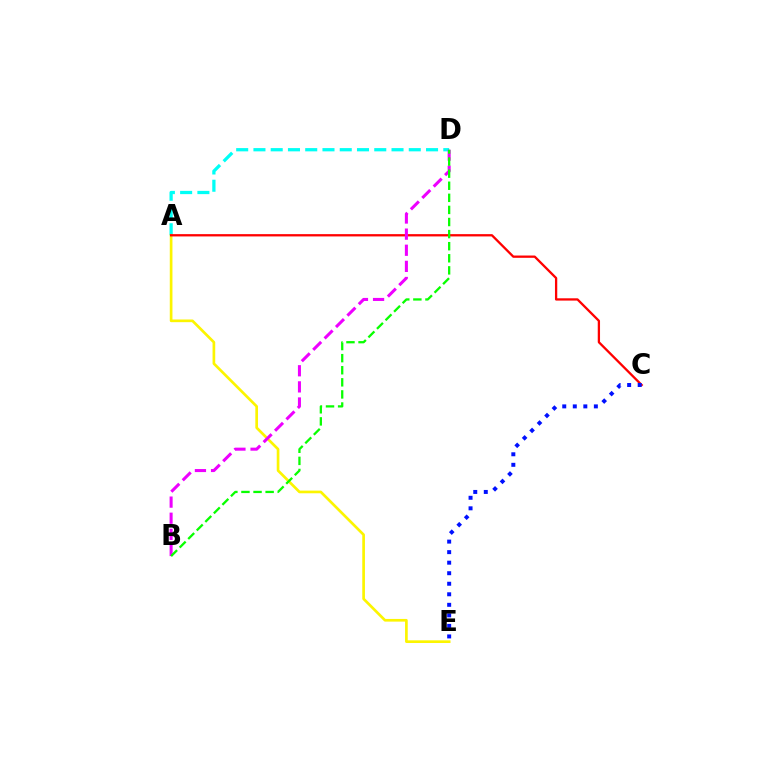{('A', 'D'): [{'color': '#00fff6', 'line_style': 'dashed', 'thickness': 2.34}], ('A', 'E'): [{'color': '#fcf500', 'line_style': 'solid', 'thickness': 1.93}], ('A', 'C'): [{'color': '#ff0000', 'line_style': 'solid', 'thickness': 1.65}], ('B', 'D'): [{'color': '#ee00ff', 'line_style': 'dashed', 'thickness': 2.19}, {'color': '#08ff00', 'line_style': 'dashed', 'thickness': 1.64}], ('C', 'E'): [{'color': '#0010ff', 'line_style': 'dotted', 'thickness': 2.86}]}